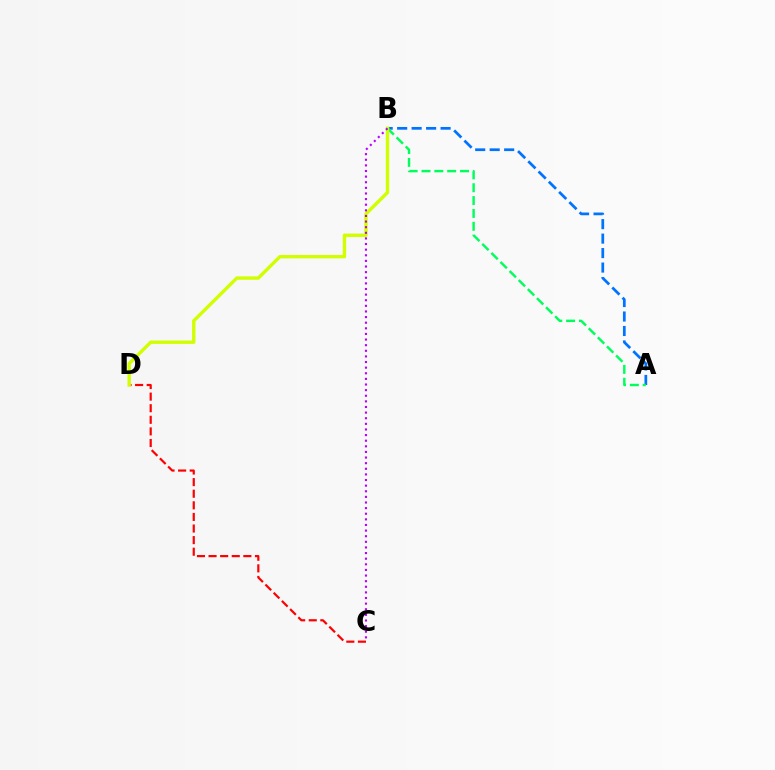{('A', 'B'): [{'color': '#0074ff', 'line_style': 'dashed', 'thickness': 1.97}, {'color': '#00ff5c', 'line_style': 'dashed', 'thickness': 1.75}], ('C', 'D'): [{'color': '#ff0000', 'line_style': 'dashed', 'thickness': 1.58}], ('B', 'D'): [{'color': '#d1ff00', 'line_style': 'solid', 'thickness': 2.43}], ('B', 'C'): [{'color': '#b900ff', 'line_style': 'dotted', 'thickness': 1.53}]}